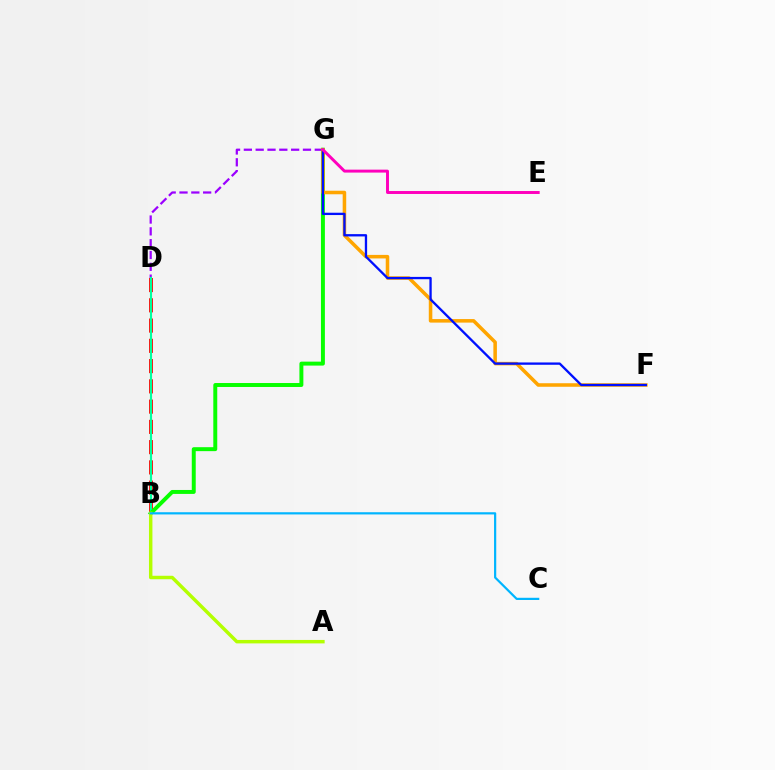{('B', 'D'): [{'color': '#ff0000', 'line_style': 'dashed', 'thickness': 2.75}, {'color': '#00ff9d', 'line_style': 'solid', 'thickness': 1.52}], ('D', 'G'): [{'color': '#9b00ff', 'line_style': 'dashed', 'thickness': 1.61}], ('B', 'G'): [{'color': '#08ff00', 'line_style': 'solid', 'thickness': 2.84}], ('F', 'G'): [{'color': '#ffa500', 'line_style': 'solid', 'thickness': 2.55}, {'color': '#0010ff', 'line_style': 'solid', 'thickness': 1.67}], ('A', 'B'): [{'color': '#b3ff00', 'line_style': 'solid', 'thickness': 2.49}], ('E', 'G'): [{'color': '#ff00bd', 'line_style': 'solid', 'thickness': 2.12}], ('B', 'C'): [{'color': '#00b5ff', 'line_style': 'solid', 'thickness': 1.59}]}